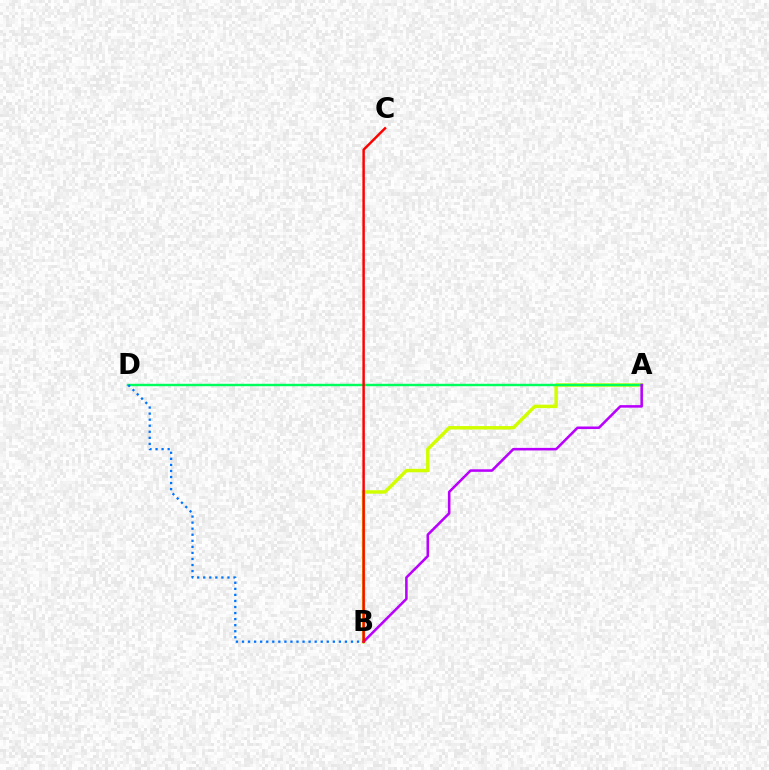{('A', 'B'): [{'color': '#d1ff00', 'line_style': 'solid', 'thickness': 2.49}, {'color': '#b900ff', 'line_style': 'solid', 'thickness': 1.84}], ('A', 'D'): [{'color': '#00ff5c', 'line_style': 'solid', 'thickness': 1.74}], ('B', 'C'): [{'color': '#ff0000', 'line_style': 'solid', 'thickness': 1.78}], ('B', 'D'): [{'color': '#0074ff', 'line_style': 'dotted', 'thickness': 1.65}]}